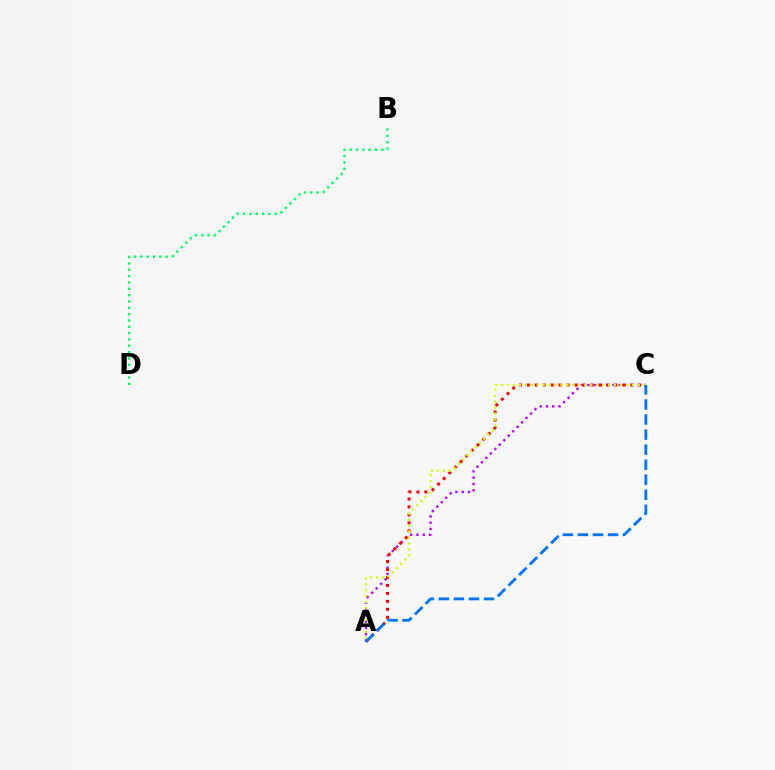{('A', 'C'): [{'color': '#b900ff', 'line_style': 'dotted', 'thickness': 1.71}, {'color': '#ff0000', 'line_style': 'dotted', 'thickness': 2.16}, {'color': '#d1ff00', 'line_style': 'dotted', 'thickness': 1.61}, {'color': '#0074ff', 'line_style': 'dashed', 'thickness': 2.04}], ('B', 'D'): [{'color': '#00ff5c', 'line_style': 'dotted', 'thickness': 1.72}]}